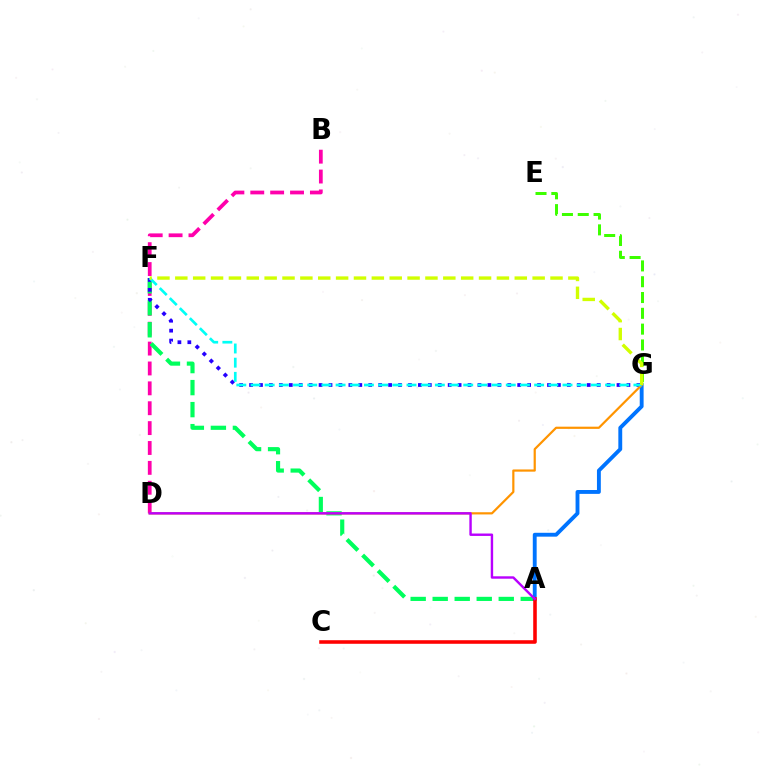{('E', 'G'): [{'color': '#3dff00', 'line_style': 'dashed', 'thickness': 2.15}], ('B', 'D'): [{'color': '#ff00ac', 'line_style': 'dashed', 'thickness': 2.7}], ('A', 'F'): [{'color': '#00ff5c', 'line_style': 'dashed', 'thickness': 2.99}], ('F', 'G'): [{'color': '#2500ff', 'line_style': 'dotted', 'thickness': 2.7}, {'color': '#00fff6', 'line_style': 'dashed', 'thickness': 1.93}, {'color': '#d1ff00', 'line_style': 'dashed', 'thickness': 2.43}], ('A', 'G'): [{'color': '#0074ff', 'line_style': 'solid', 'thickness': 2.79}], ('D', 'G'): [{'color': '#ff9400', 'line_style': 'solid', 'thickness': 1.59}], ('A', 'C'): [{'color': '#ff0000', 'line_style': 'solid', 'thickness': 2.57}], ('A', 'D'): [{'color': '#b900ff', 'line_style': 'solid', 'thickness': 1.74}]}